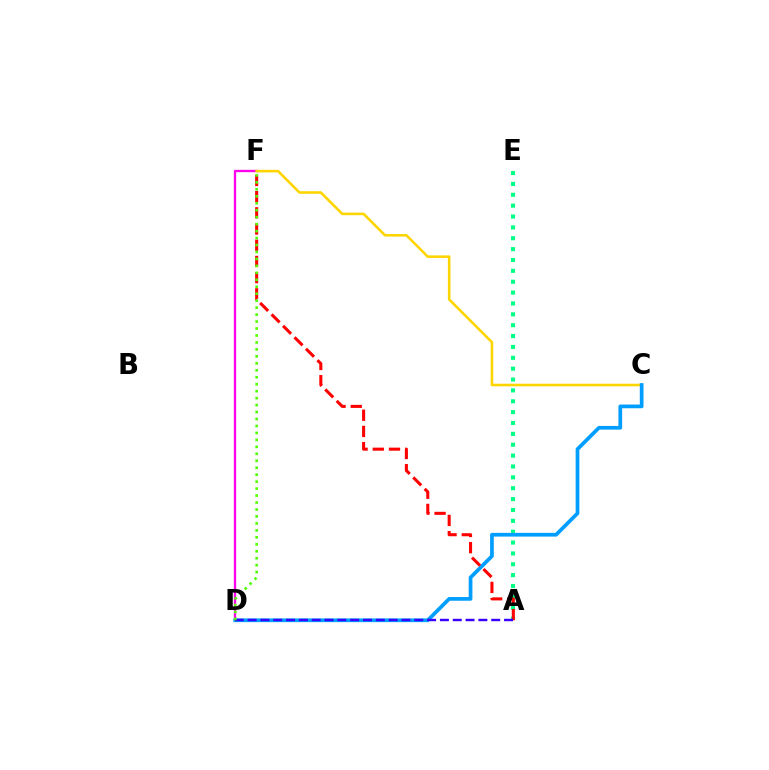{('D', 'F'): [{'color': '#ff00ed', 'line_style': 'solid', 'thickness': 1.68}, {'color': '#4fff00', 'line_style': 'dotted', 'thickness': 1.89}], ('C', 'F'): [{'color': '#ffd500', 'line_style': 'solid', 'thickness': 1.86}], ('A', 'E'): [{'color': '#00ff86', 'line_style': 'dotted', 'thickness': 2.95}], ('C', 'D'): [{'color': '#009eff', 'line_style': 'solid', 'thickness': 2.68}], ('A', 'F'): [{'color': '#ff0000', 'line_style': 'dashed', 'thickness': 2.2}], ('A', 'D'): [{'color': '#3700ff', 'line_style': 'dashed', 'thickness': 1.74}]}